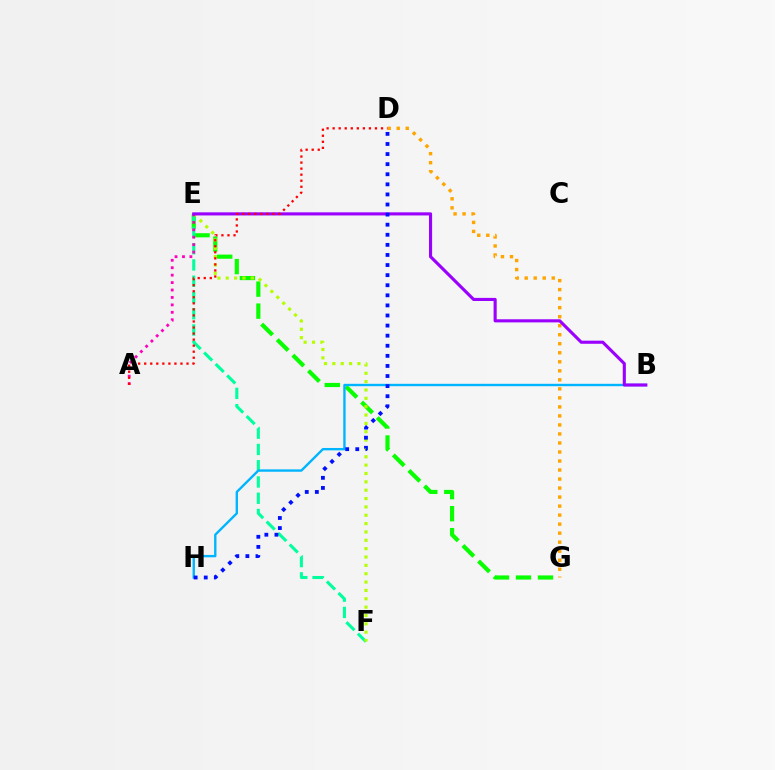{('E', 'G'): [{'color': '#08ff00', 'line_style': 'dashed', 'thickness': 2.99}], ('E', 'F'): [{'color': '#00ff9d', 'line_style': 'dashed', 'thickness': 2.21}, {'color': '#b3ff00', 'line_style': 'dotted', 'thickness': 2.27}], ('D', 'G'): [{'color': '#ffa500', 'line_style': 'dotted', 'thickness': 2.45}], ('B', 'H'): [{'color': '#00b5ff', 'line_style': 'solid', 'thickness': 1.71}], ('A', 'E'): [{'color': '#ff00bd', 'line_style': 'dotted', 'thickness': 2.02}], ('B', 'E'): [{'color': '#9b00ff', 'line_style': 'solid', 'thickness': 2.24}], ('D', 'H'): [{'color': '#0010ff', 'line_style': 'dotted', 'thickness': 2.74}], ('A', 'D'): [{'color': '#ff0000', 'line_style': 'dotted', 'thickness': 1.64}]}